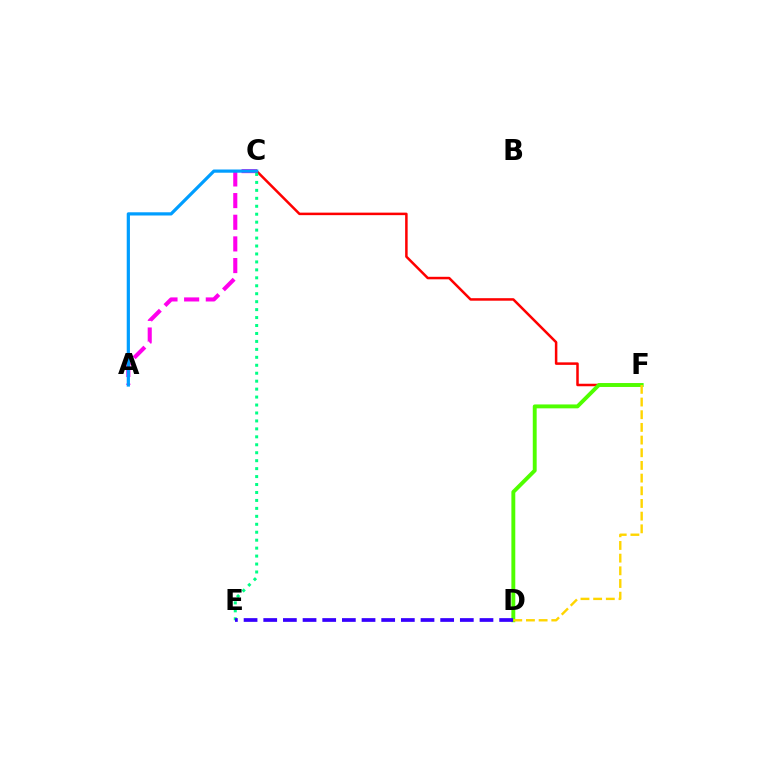{('A', 'C'): [{'color': '#ff00ed', 'line_style': 'dashed', 'thickness': 2.94}, {'color': '#009eff', 'line_style': 'solid', 'thickness': 2.31}], ('C', 'F'): [{'color': '#ff0000', 'line_style': 'solid', 'thickness': 1.81}], ('C', 'E'): [{'color': '#00ff86', 'line_style': 'dotted', 'thickness': 2.16}], ('D', 'F'): [{'color': '#4fff00', 'line_style': 'solid', 'thickness': 2.8}, {'color': '#ffd500', 'line_style': 'dashed', 'thickness': 1.72}], ('D', 'E'): [{'color': '#3700ff', 'line_style': 'dashed', 'thickness': 2.67}]}